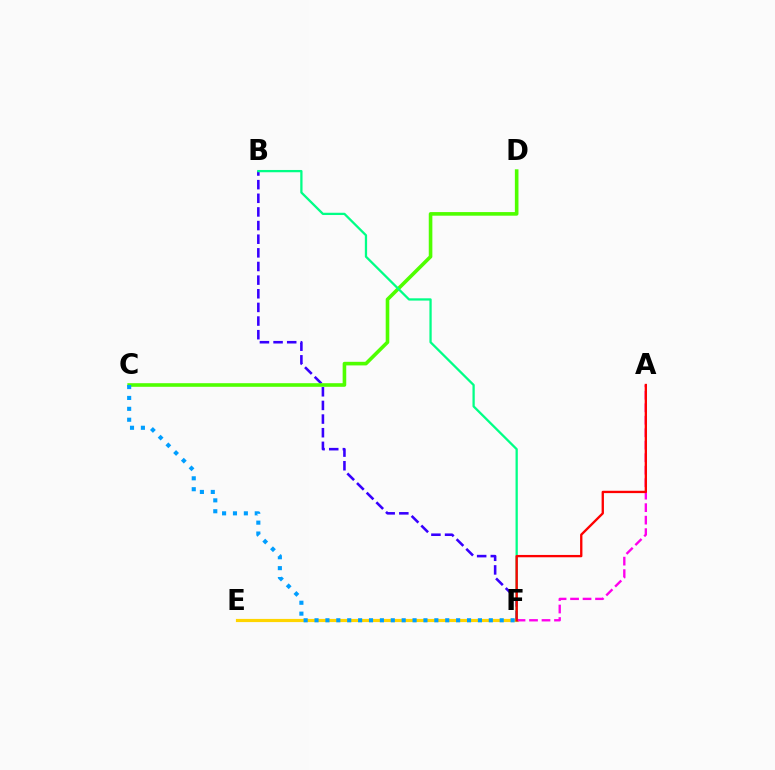{('B', 'F'): [{'color': '#3700ff', 'line_style': 'dashed', 'thickness': 1.85}, {'color': '#00ff86', 'line_style': 'solid', 'thickness': 1.64}], ('E', 'F'): [{'color': '#ffd500', 'line_style': 'solid', 'thickness': 2.28}], ('C', 'D'): [{'color': '#4fff00', 'line_style': 'solid', 'thickness': 2.6}], ('A', 'F'): [{'color': '#ff00ed', 'line_style': 'dashed', 'thickness': 1.7}, {'color': '#ff0000', 'line_style': 'solid', 'thickness': 1.68}], ('C', 'F'): [{'color': '#009eff', 'line_style': 'dotted', 'thickness': 2.96}]}